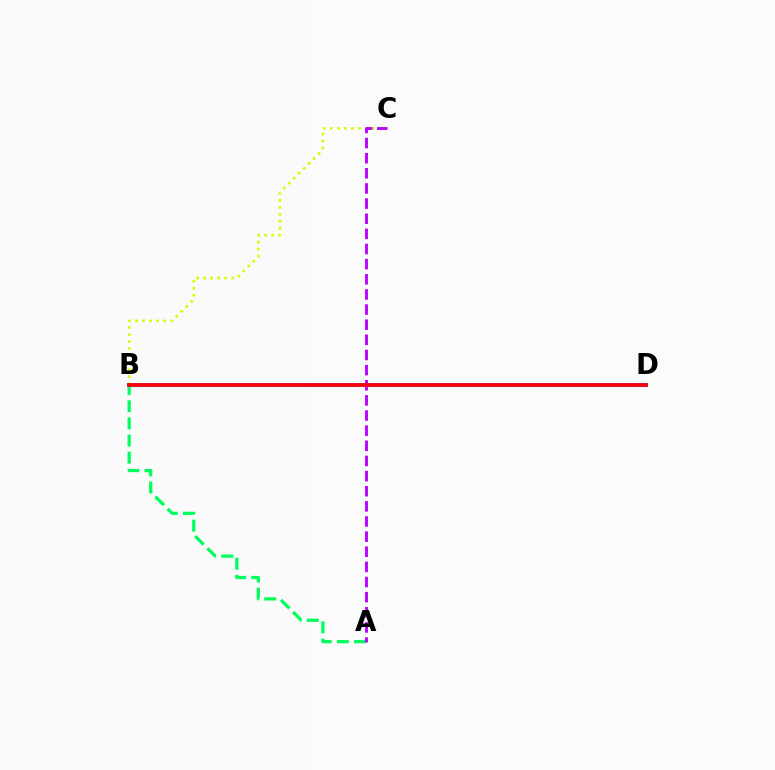{('A', 'B'): [{'color': '#00ff5c', 'line_style': 'dashed', 'thickness': 2.33}], ('B', 'C'): [{'color': '#d1ff00', 'line_style': 'dotted', 'thickness': 1.91}], ('A', 'C'): [{'color': '#b900ff', 'line_style': 'dashed', 'thickness': 2.06}], ('B', 'D'): [{'color': '#0074ff', 'line_style': 'solid', 'thickness': 2.75}, {'color': '#ff0000', 'line_style': 'solid', 'thickness': 2.62}]}